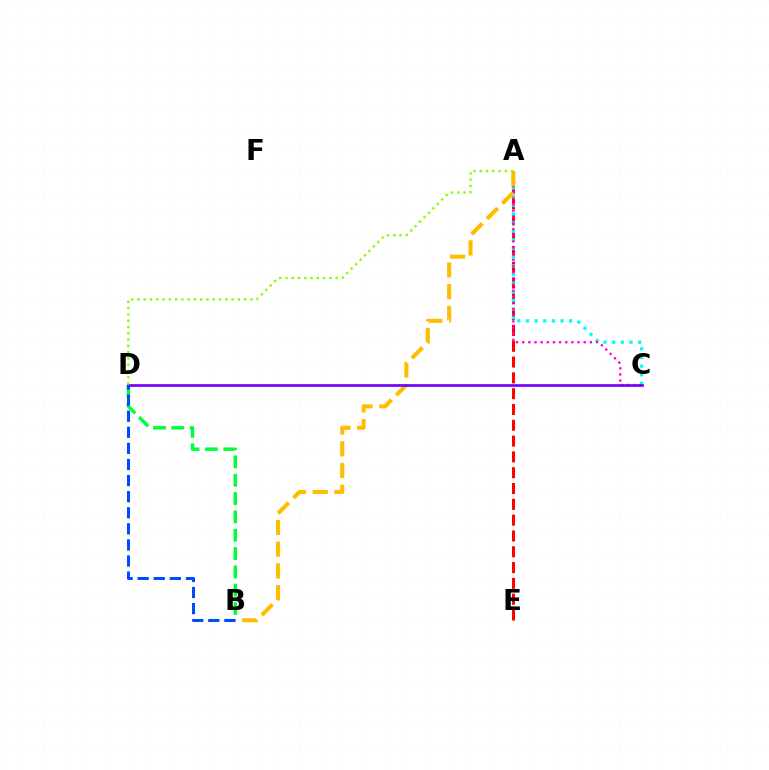{('A', 'E'): [{'color': '#ff0000', 'line_style': 'dashed', 'thickness': 2.15}], ('B', 'D'): [{'color': '#00ff39', 'line_style': 'dashed', 'thickness': 2.49}, {'color': '#004bff', 'line_style': 'dashed', 'thickness': 2.19}], ('A', 'C'): [{'color': '#00fff6', 'line_style': 'dotted', 'thickness': 2.35}, {'color': '#ff00cf', 'line_style': 'dotted', 'thickness': 1.67}], ('A', 'B'): [{'color': '#ffbd00', 'line_style': 'dashed', 'thickness': 2.95}], ('C', 'D'): [{'color': '#7200ff', 'line_style': 'solid', 'thickness': 1.93}], ('A', 'D'): [{'color': '#84ff00', 'line_style': 'dotted', 'thickness': 1.71}]}